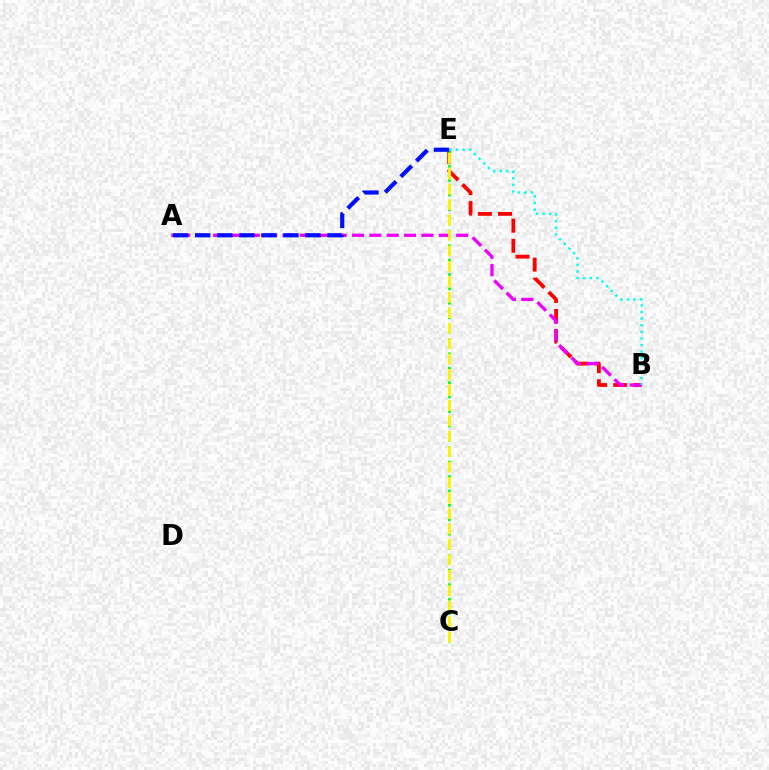{('B', 'E'): [{'color': '#ff0000', 'line_style': 'dashed', 'thickness': 2.73}, {'color': '#00fff6', 'line_style': 'dotted', 'thickness': 1.79}], ('A', 'B'): [{'color': '#ee00ff', 'line_style': 'dashed', 'thickness': 2.36}], ('C', 'E'): [{'color': '#08ff00', 'line_style': 'dotted', 'thickness': 1.96}, {'color': '#fcf500', 'line_style': 'dashed', 'thickness': 2.1}], ('A', 'E'): [{'color': '#0010ff', 'line_style': 'dashed', 'thickness': 3.0}]}